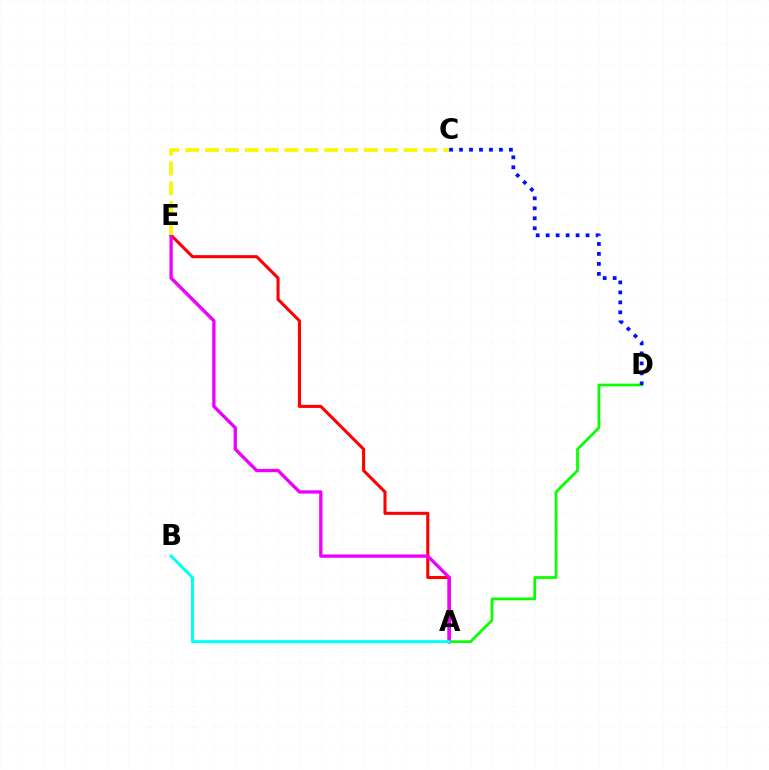{('A', 'D'): [{'color': '#08ff00', 'line_style': 'solid', 'thickness': 1.96}], ('C', 'D'): [{'color': '#0010ff', 'line_style': 'dotted', 'thickness': 2.71}], ('A', 'E'): [{'color': '#ff0000', 'line_style': 'solid', 'thickness': 2.22}, {'color': '#ee00ff', 'line_style': 'solid', 'thickness': 2.4}], ('C', 'E'): [{'color': '#fcf500', 'line_style': 'dashed', 'thickness': 2.7}], ('A', 'B'): [{'color': '#00fff6', 'line_style': 'solid', 'thickness': 2.16}]}